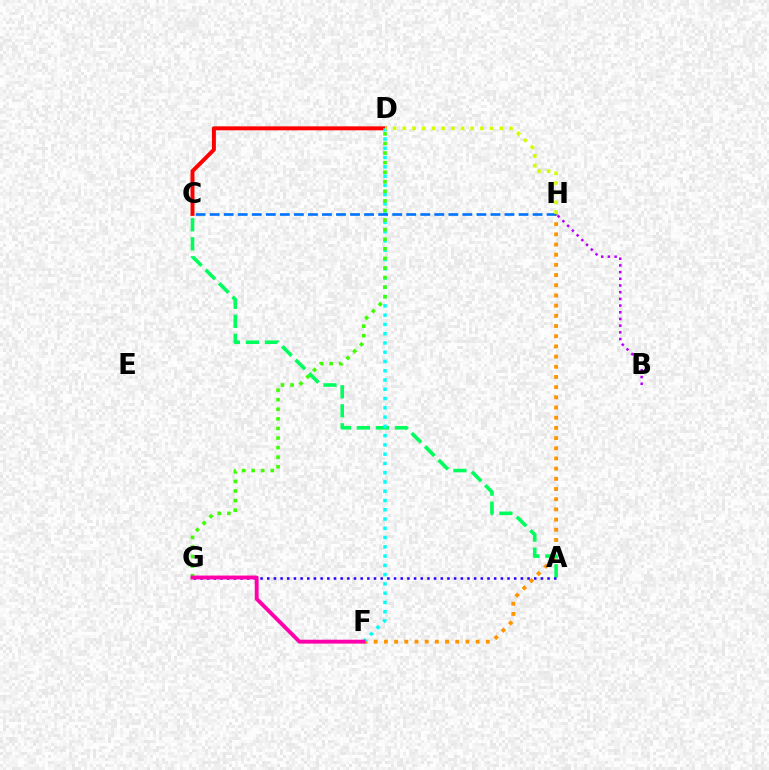{('F', 'H'): [{'color': '#ff9400', 'line_style': 'dotted', 'thickness': 2.77}], ('A', 'C'): [{'color': '#00ff5c', 'line_style': 'dashed', 'thickness': 2.59}], ('C', 'D'): [{'color': '#ff0000', 'line_style': 'solid', 'thickness': 2.86}], ('D', 'F'): [{'color': '#00fff6', 'line_style': 'dotted', 'thickness': 2.52}], ('D', 'G'): [{'color': '#3dff00', 'line_style': 'dotted', 'thickness': 2.6}], ('A', 'G'): [{'color': '#2500ff', 'line_style': 'dotted', 'thickness': 1.81}], ('F', 'G'): [{'color': '#ff00ac', 'line_style': 'solid', 'thickness': 2.79}], ('B', 'H'): [{'color': '#b900ff', 'line_style': 'dotted', 'thickness': 1.82}], ('C', 'H'): [{'color': '#0074ff', 'line_style': 'dashed', 'thickness': 1.91}], ('D', 'H'): [{'color': '#d1ff00', 'line_style': 'dotted', 'thickness': 2.63}]}